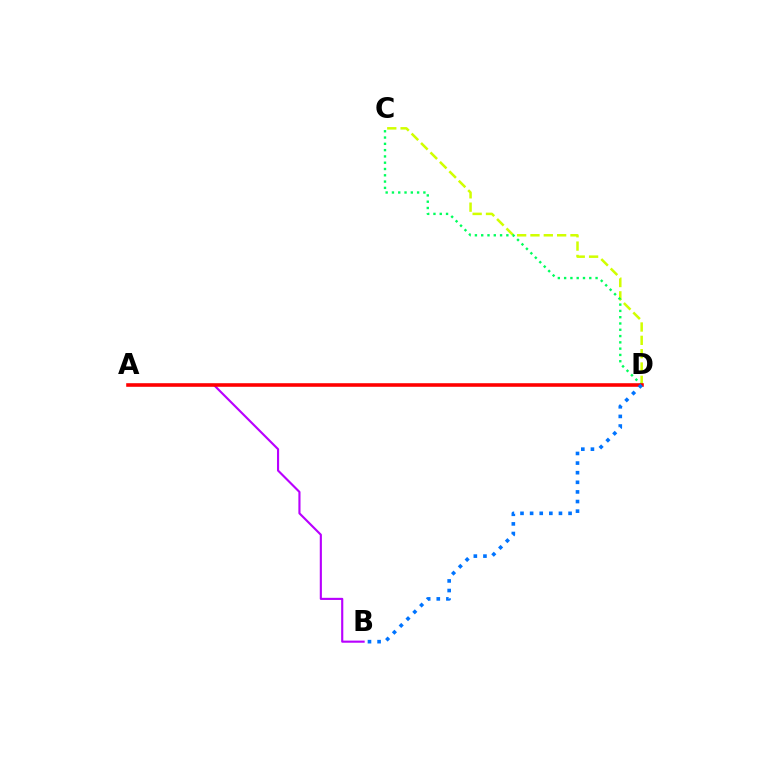{('A', 'B'): [{'color': '#b900ff', 'line_style': 'solid', 'thickness': 1.53}], ('C', 'D'): [{'color': '#d1ff00', 'line_style': 'dashed', 'thickness': 1.81}, {'color': '#00ff5c', 'line_style': 'dotted', 'thickness': 1.71}], ('A', 'D'): [{'color': '#ff0000', 'line_style': 'solid', 'thickness': 2.58}], ('B', 'D'): [{'color': '#0074ff', 'line_style': 'dotted', 'thickness': 2.61}]}